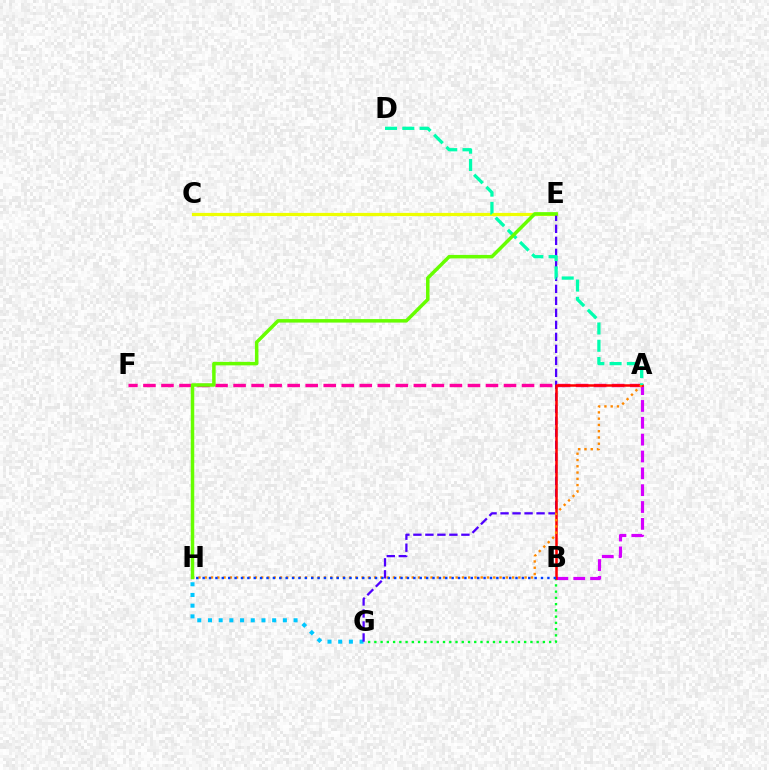{('B', 'G'): [{'color': '#00ff27', 'line_style': 'dotted', 'thickness': 1.7}], ('A', 'B'): [{'color': '#d600ff', 'line_style': 'dashed', 'thickness': 2.29}, {'color': '#ff0000', 'line_style': 'solid', 'thickness': 1.81}], ('A', 'F'): [{'color': '#ff00a0', 'line_style': 'dashed', 'thickness': 2.45}], ('G', 'H'): [{'color': '#00c7ff', 'line_style': 'dotted', 'thickness': 2.91}], ('C', 'E'): [{'color': '#eeff00', 'line_style': 'solid', 'thickness': 2.3}], ('E', 'G'): [{'color': '#4f00ff', 'line_style': 'dashed', 'thickness': 1.63}], ('A', 'H'): [{'color': '#ff8800', 'line_style': 'dotted', 'thickness': 1.7}], ('A', 'D'): [{'color': '#00ffaf', 'line_style': 'dashed', 'thickness': 2.35}], ('B', 'H'): [{'color': '#003fff', 'line_style': 'dotted', 'thickness': 1.73}], ('E', 'H'): [{'color': '#66ff00', 'line_style': 'solid', 'thickness': 2.52}]}